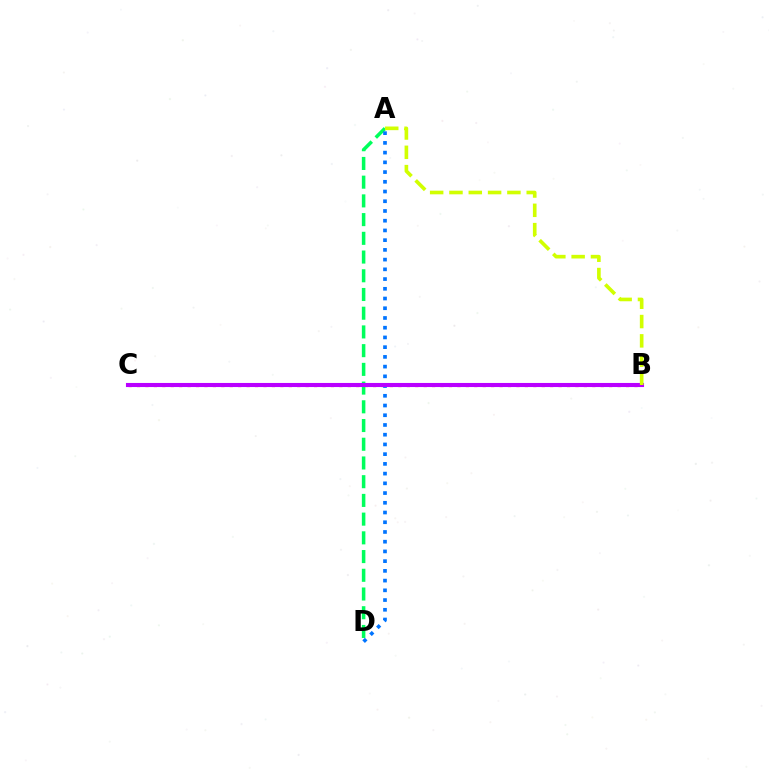{('B', 'C'): [{'color': '#ff0000', 'line_style': 'dotted', 'thickness': 2.29}, {'color': '#b900ff', 'line_style': 'solid', 'thickness': 2.94}], ('A', 'D'): [{'color': '#00ff5c', 'line_style': 'dashed', 'thickness': 2.54}, {'color': '#0074ff', 'line_style': 'dotted', 'thickness': 2.64}], ('A', 'B'): [{'color': '#d1ff00', 'line_style': 'dashed', 'thickness': 2.62}]}